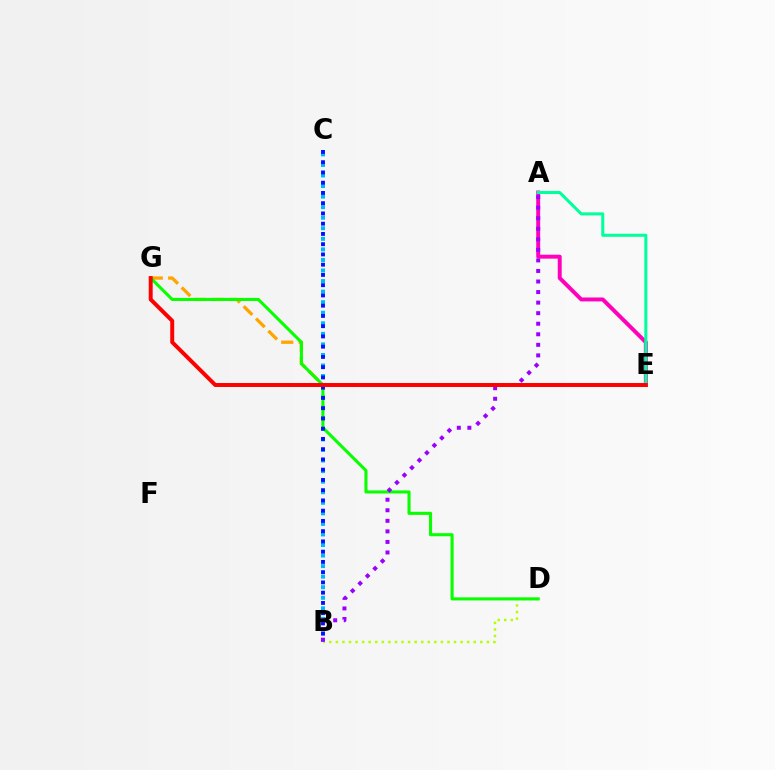{('E', 'G'): [{'color': '#ffa500', 'line_style': 'dashed', 'thickness': 2.37}, {'color': '#ff0000', 'line_style': 'solid', 'thickness': 2.85}], ('B', 'D'): [{'color': '#b3ff00', 'line_style': 'dotted', 'thickness': 1.78}], ('B', 'C'): [{'color': '#00b5ff', 'line_style': 'dotted', 'thickness': 2.87}, {'color': '#0010ff', 'line_style': 'dotted', 'thickness': 2.78}], ('D', 'G'): [{'color': '#08ff00', 'line_style': 'solid', 'thickness': 2.21}], ('A', 'E'): [{'color': '#ff00bd', 'line_style': 'solid', 'thickness': 2.84}, {'color': '#00ff9d', 'line_style': 'solid', 'thickness': 2.19}], ('A', 'B'): [{'color': '#9b00ff', 'line_style': 'dotted', 'thickness': 2.87}]}